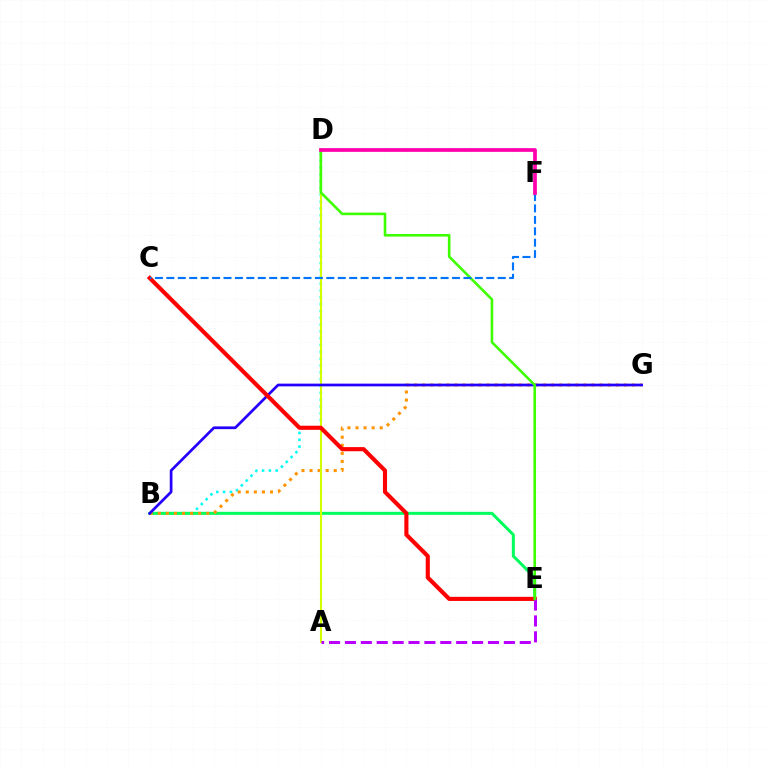{('B', 'D'): [{'color': '#00fff6', 'line_style': 'dotted', 'thickness': 1.86}], ('B', 'E'): [{'color': '#00ff5c', 'line_style': 'solid', 'thickness': 2.17}], ('B', 'G'): [{'color': '#ff9400', 'line_style': 'dotted', 'thickness': 2.19}, {'color': '#2500ff', 'line_style': 'solid', 'thickness': 1.96}], ('A', 'D'): [{'color': '#d1ff00', 'line_style': 'solid', 'thickness': 1.51}], ('C', 'E'): [{'color': '#ff0000', 'line_style': 'solid', 'thickness': 2.96}], ('A', 'E'): [{'color': '#b900ff', 'line_style': 'dashed', 'thickness': 2.16}], ('D', 'E'): [{'color': '#3dff00', 'line_style': 'solid', 'thickness': 1.87}], ('C', 'F'): [{'color': '#0074ff', 'line_style': 'dashed', 'thickness': 1.55}], ('D', 'F'): [{'color': '#ff00ac', 'line_style': 'solid', 'thickness': 2.68}]}